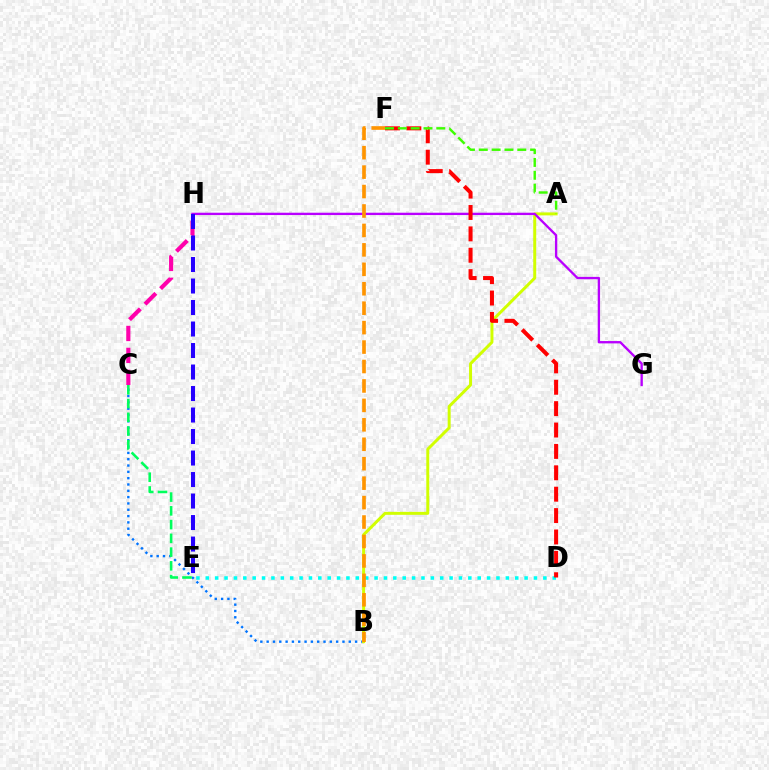{('B', 'C'): [{'color': '#0074ff', 'line_style': 'dotted', 'thickness': 1.72}], ('C', 'E'): [{'color': '#00ff5c', 'line_style': 'dashed', 'thickness': 1.87}], ('D', 'E'): [{'color': '#00fff6', 'line_style': 'dotted', 'thickness': 2.55}], ('C', 'H'): [{'color': '#ff00ac', 'line_style': 'dashed', 'thickness': 2.98}], ('A', 'B'): [{'color': '#d1ff00', 'line_style': 'solid', 'thickness': 2.14}], ('G', 'H'): [{'color': '#b900ff', 'line_style': 'solid', 'thickness': 1.68}], ('E', 'H'): [{'color': '#2500ff', 'line_style': 'dashed', 'thickness': 2.92}], ('D', 'F'): [{'color': '#ff0000', 'line_style': 'dashed', 'thickness': 2.91}], ('A', 'F'): [{'color': '#3dff00', 'line_style': 'dashed', 'thickness': 1.74}], ('B', 'F'): [{'color': '#ff9400', 'line_style': 'dashed', 'thickness': 2.64}]}